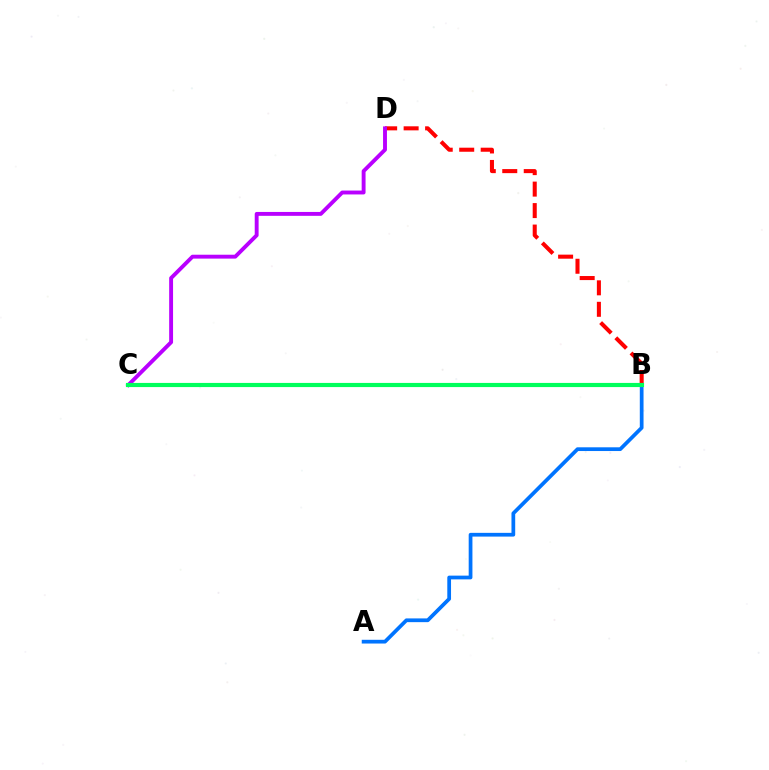{('B', 'D'): [{'color': '#ff0000', 'line_style': 'dashed', 'thickness': 2.92}], ('C', 'D'): [{'color': '#b900ff', 'line_style': 'solid', 'thickness': 2.8}], ('B', 'C'): [{'color': '#d1ff00', 'line_style': 'solid', 'thickness': 1.85}, {'color': '#00ff5c', 'line_style': 'solid', 'thickness': 2.99}], ('A', 'B'): [{'color': '#0074ff', 'line_style': 'solid', 'thickness': 2.69}]}